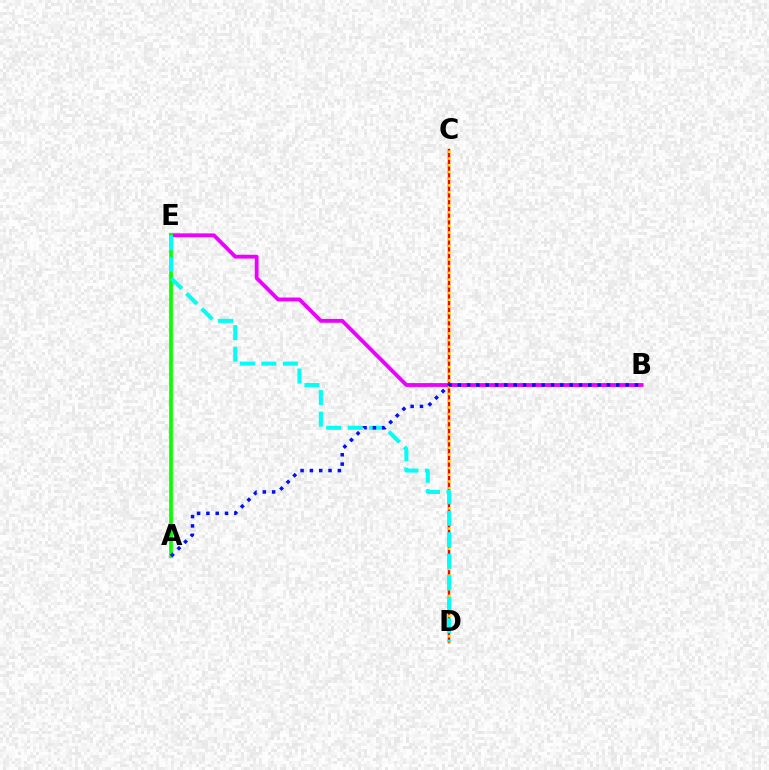{('C', 'D'): [{'color': '#ff0000', 'line_style': 'solid', 'thickness': 1.79}, {'color': '#fcf500', 'line_style': 'dotted', 'thickness': 1.83}], ('B', 'E'): [{'color': '#ee00ff', 'line_style': 'solid', 'thickness': 2.76}], ('A', 'E'): [{'color': '#08ff00', 'line_style': 'solid', 'thickness': 2.66}], ('D', 'E'): [{'color': '#00fff6', 'line_style': 'dashed', 'thickness': 2.92}], ('A', 'B'): [{'color': '#0010ff', 'line_style': 'dotted', 'thickness': 2.53}]}